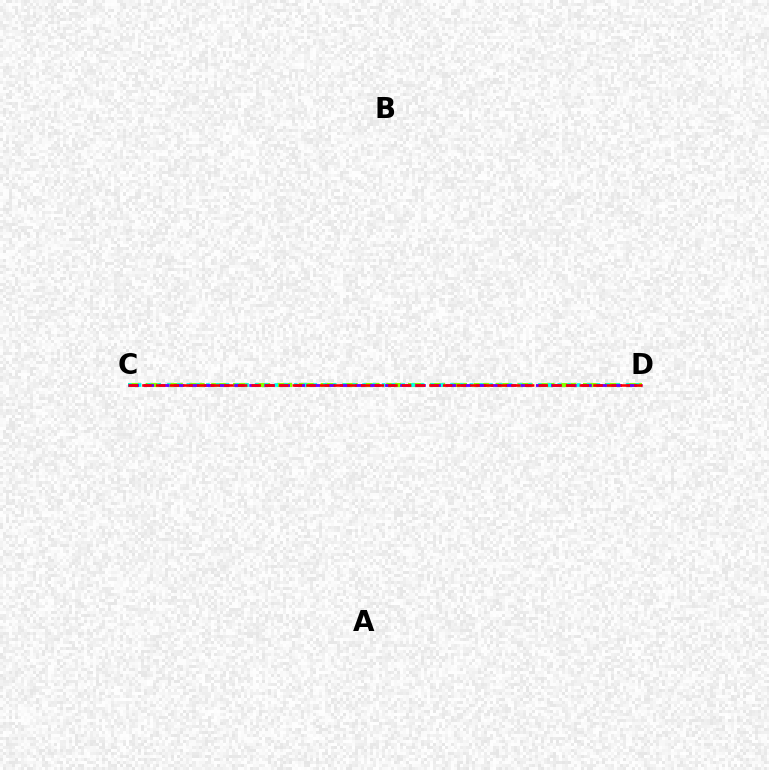{('C', 'D'): [{'color': '#84ff00', 'line_style': 'dashed', 'thickness': 2.97}, {'color': '#00fff6', 'line_style': 'dotted', 'thickness': 2.65}, {'color': '#7200ff', 'line_style': 'dashed', 'thickness': 2.05}, {'color': '#ff0000', 'line_style': 'dashed', 'thickness': 1.86}]}